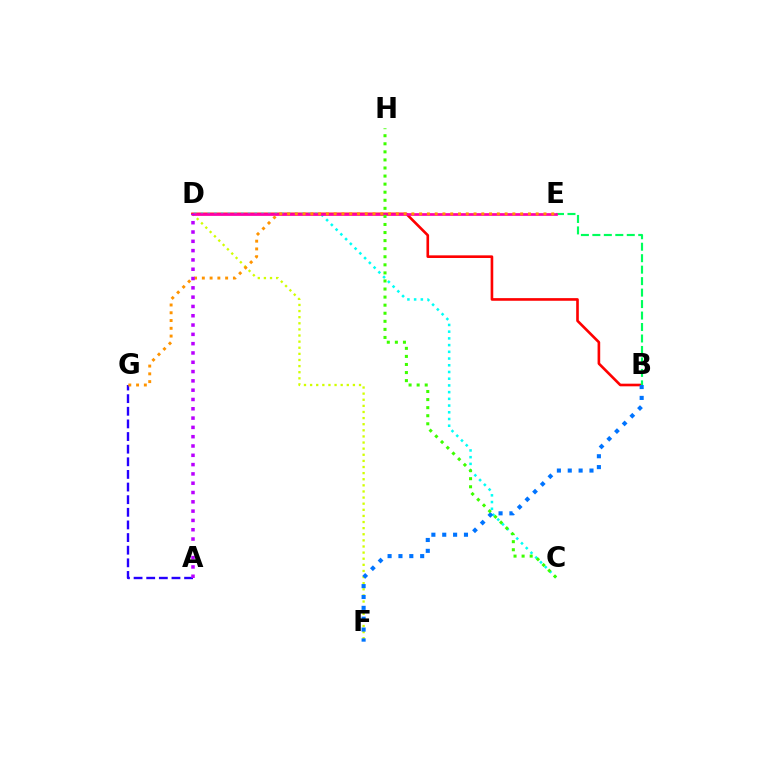{('D', 'F'): [{'color': '#d1ff00', 'line_style': 'dotted', 'thickness': 1.66}], ('B', 'D'): [{'color': '#ff0000', 'line_style': 'solid', 'thickness': 1.9}], ('C', 'D'): [{'color': '#00fff6', 'line_style': 'dotted', 'thickness': 1.83}], ('B', 'F'): [{'color': '#0074ff', 'line_style': 'dotted', 'thickness': 2.95}], ('B', 'E'): [{'color': '#00ff5c', 'line_style': 'dashed', 'thickness': 1.56}], ('A', 'G'): [{'color': '#2500ff', 'line_style': 'dashed', 'thickness': 1.72}], ('D', 'E'): [{'color': '#ff00ac', 'line_style': 'solid', 'thickness': 1.94}], ('C', 'H'): [{'color': '#3dff00', 'line_style': 'dotted', 'thickness': 2.19}], ('E', 'G'): [{'color': '#ff9400', 'line_style': 'dotted', 'thickness': 2.11}], ('A', 'D'): [{'color': '#b900ff', 'line_style': 'dotted', 'thickness': 2.53}]}